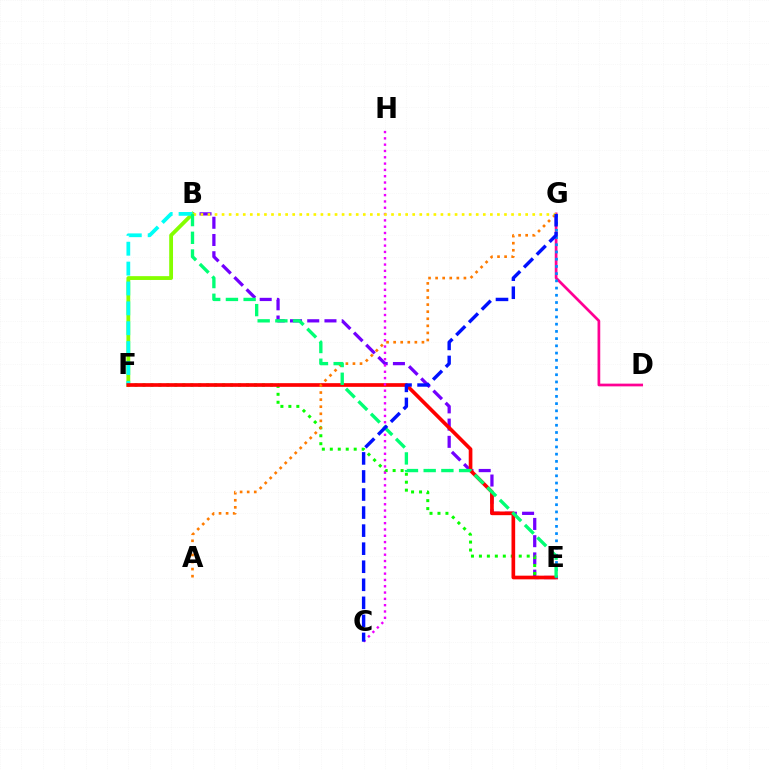{('D', 'G'): [{'color': '#ff0094', 'line_style': 'solid', 'thickness': 1.96}], ('B', 'E'): [{'color': '#7200ff', 'line_style': 'dashed', 'thickness': 2.34}, {'color': '#00ff74', 'line_style': 'dashed', 'thickness': 2.41}], ('E', 'F'): [{'color': '#08ff00', 'line_style': 'dotted', 'thickness': 2.16}, {'color': '#ff0000', 'line_style': 'solid', 'thickness': 2.64}], ('B', 'F'): [{'color': '#84ff00', 'line_style': 'solid', 'thickness': 2.75}, {'color': '#00fff6', 'line_style': 'dashed', 'thickness': 2.7}], ('A', 'G'): [{'color': '#ff7c00', 'line_style': 'dotted', 'thickness': 1.92}], ('E', 'G'): [{'color': '#008cff', 'line_style': 'dotted', 'thickness': 1.96}], ('C', 'H'): [{'color': '#ee00ff', 'line_style': 'dotted', 'thickness': 1.71}], ('B', 'G'): [{'color': '#fcf500', 'line_style': 'dotted', 'thickness': 1.92}], ('C', 'G'): [{'color': '#0010ff', 'line_style': 'dashed', 'thickness': 2.45}]}